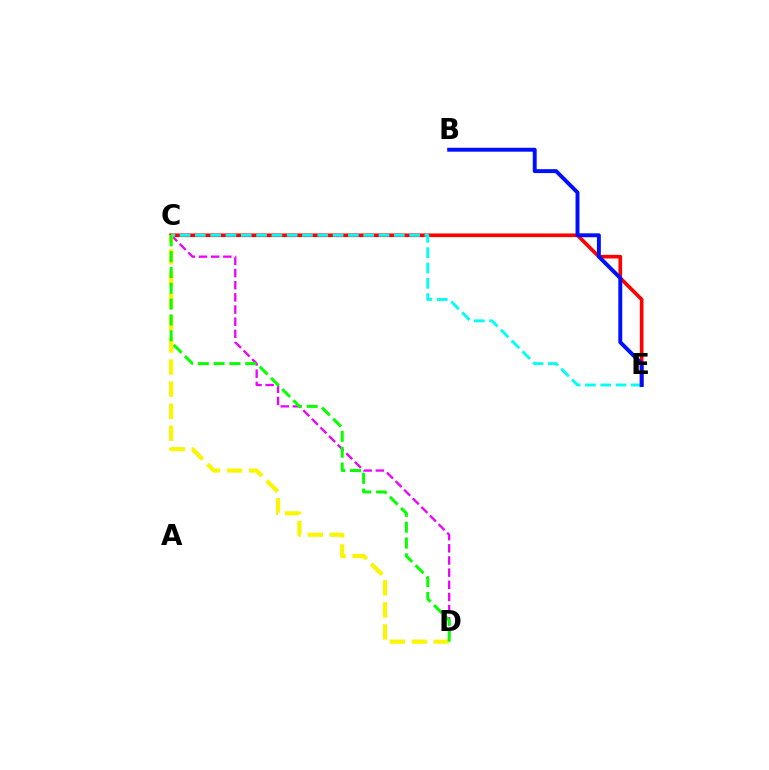{('C', 'D'): [{'color': '#ee00ff', 'line_style': 'dashed', 'thickness': 1.65}, {'color': '#fcf500', 'line_style': 'dashed', 'thickness': 3.0}, {'color': '#08ff00', 'line_style': 'dashed', 'thickness': 2.15}], ('C', 'E'): [{'color': '#ff0000', 'line_style': 'solid', 'thickness': 2.63}, {'color': '#00fff6', 'line_style': 'dashed', 'thickness': 2.08}], ('B', 'E'): [{'color': '#0010ff', 'line_style': 'solid', 'thickness': 2.83}]}